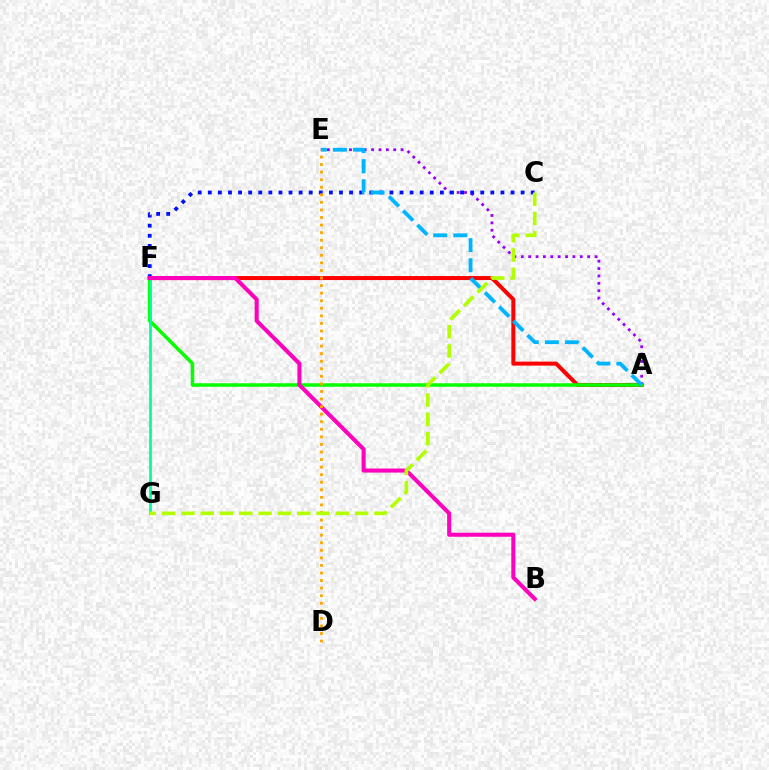{('A', 'F'): [{'color': '#ff0000', 'line_style': 'solid', 'thickness': 2.88}, {'color': '#08ff00', 'line_style': 'solid', 'thickness': 2.53}], ('A', 'E'): [{'color': '#9b00ff', 'line_style': 'dotted', 'thickness': 2.0}, {'color': '#00b5ff', 'line_style': 'dashed', 'thickness': 2.73}], ('C', 'F'): [{'color': '#0010ff', 'line_style': 'dotted', 'thickness': 2.74}], ('F', 'G'): [{'color': '#00ff9d', 'line_style': 'solid', 'thickness': 1.98}], ('B', 'F'): [{'color': '#ff00bd', 'line_style': 'solid', 'thickness': 2.92}], ('D', 'E'): [{'color': '#ffa500', 'line_style': 'dotted', 'thickness': 2.06}], ('C', 'G'): [{'color': '#b3ff00', 'line_style': 'dashed', 'thickness': 2.62}]}